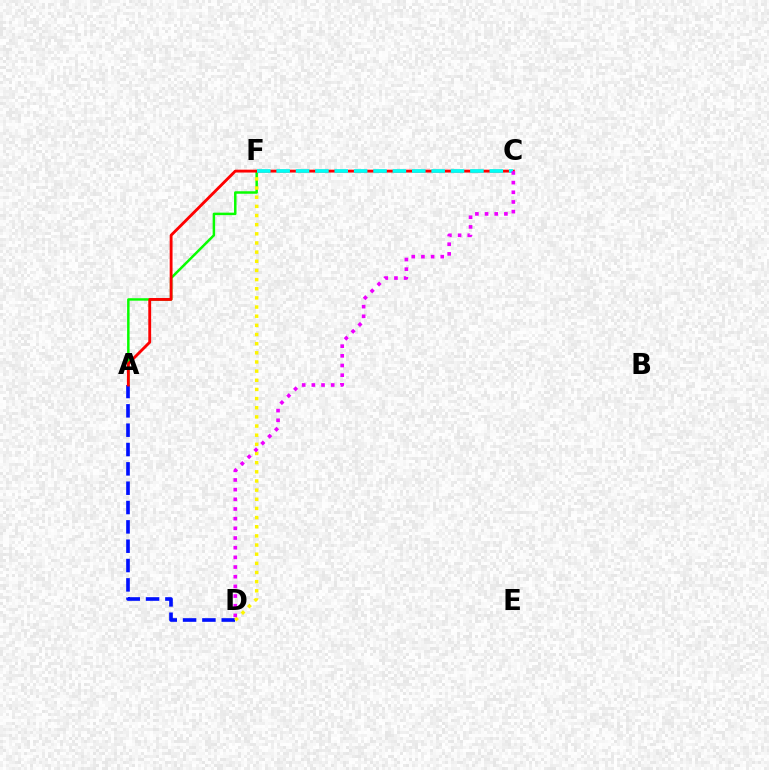{('A', 'F'): [{'color': '#08ff00', 'line_style': 'solid', 'thickness': 1.79}], ('A', 'D'): [{'color': '#0010ff', 'line_style': 'dashed', 'thickness': 2.63}], ('D', 'F'): [{'color': '#fcf500', 'line_style': 'dotted', 'thickness': 2.49}], ('A', 'C'): [{'color': '#ff0000', 'line_style': 'solid', 'thickness': 2.05}], ('C', 'F'): [{'color': '#00fff6', 'line_style': 'dashed', 'thickness': 2.63}], ('C', 'D'): [{'color': '#ee00ff', 'line_style': 'dotted', 'thickness': 2.63}]}